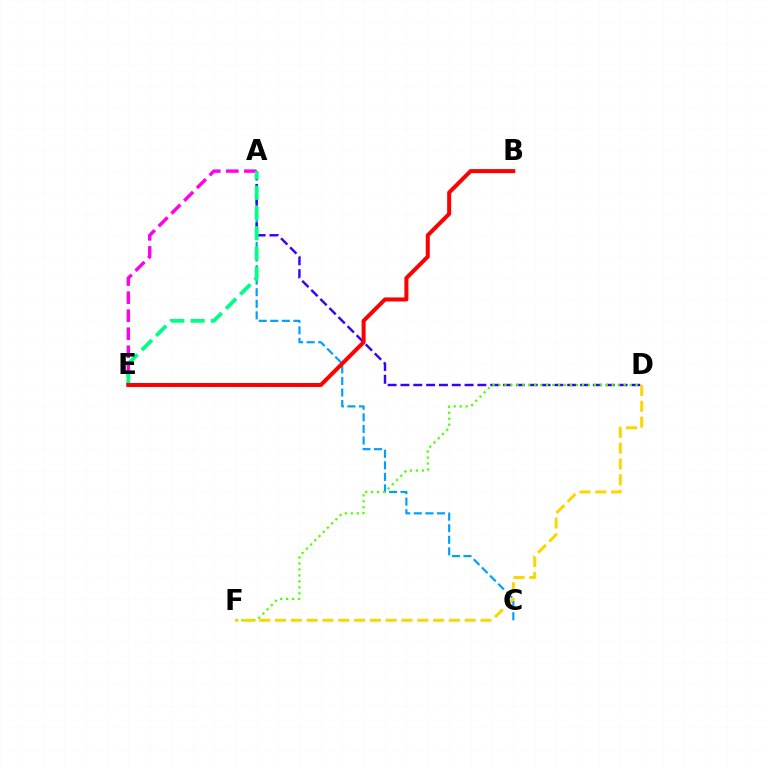{('A', 'E'): [{'color': '#ff00ed', 'line_style': 'dashed', 'thickness': 2.45}, {'color': '#00ff86', 'line_style': 'dashed', 'thickness': 2.75}], ('A', 'C'): [{'color': '#009eff', 'line_style': 'dashed', 'thickness': 1.57}], ('A', 'D'): [{'color': '#3700ff', 'line_style': 'dashed', 'thickness': 1.74}], ('D', 'F'): [{'color': '#4fff00', 'line_style': 'dotted', 'thickness': 1.62}, {'color': '#ffd500', 'line_style': 'dashed', 'thickness': 2.15}], ('B', 'E'): [{'color': '#ff0000', 'line_style': 'solid', 'thickness': 2.89}]}